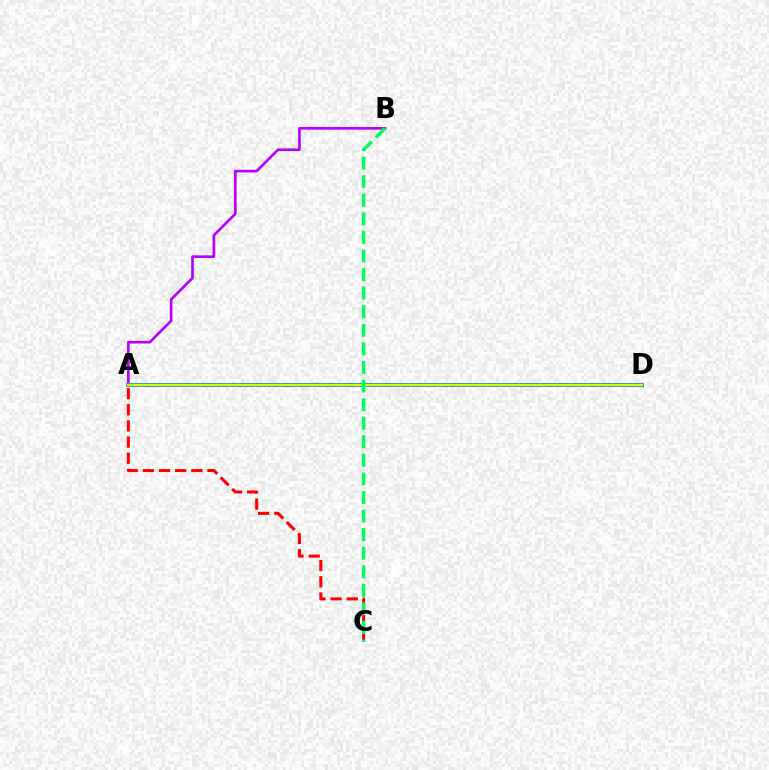{('A', 'B'): [{'color': '#b900ff', 'line_style': 'solid', 'thickness': 1.92}], ('A', 'D'): [{'color': '#0074ff', 'line_style': 'solid', 'thickness': 2.78}, {'color': '#d1ff00', 'line_style': 'solid', 'thickness': 1.79}], ('A', 'C'): [{'color': '#ff0000', 'line_style': 'dashed', 'thickness': 2.2}], ('B', 'C'): [{'color': '#00ff5c', 'line_style': 'dashed', 'thickness': 2.52}]}